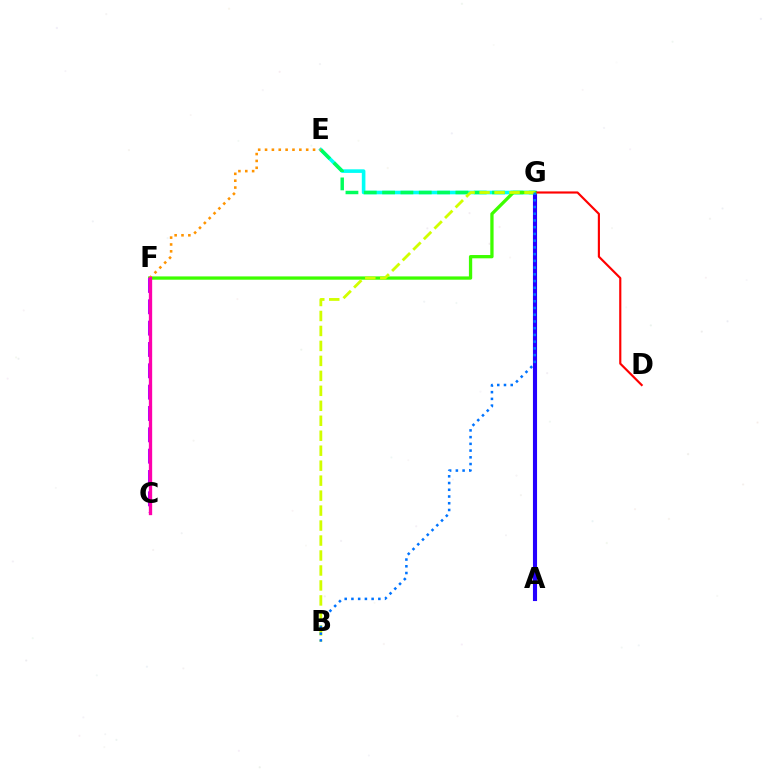{('A', 'G'): [{'color': '#2500ff', 'line_style': 'solid', 'thickness': 2.95}], ('E', 'G'): [{'color': '#00fff6', 'line_style': 'solid', 'thickness': 2.6}, {'color': '#00ff5c', 'line_style': 'dashed', 'thickness': 2.49}], ('D', 'G'): [{'color': '#ff0000', 'line_style': 'solid', 'thickness': 1.55}], ('F', 'G'): [{'color': '#3dff00', 'line_style': 'solid', 'thickness': 2.37}], ('B', 'G'): [{'color': '#d1ff00', 'line_style': 'dashed', 'thickness': 2.03}, {'color': '#0074ff', 'line_style': 'dotted', 'thickness': 1.83}], ('C', 'F'): [{'color': '#b900ff', 'line_style': 'dashed', 'thickness': 2.9}, {'color': '#ff00ac', 'line_style': 'solid', 'thickness': 2.38}], ('E', 'F'): [{'color': '#ff9400', 'line_style': 'dotted', 'thickness': 1.86}]}